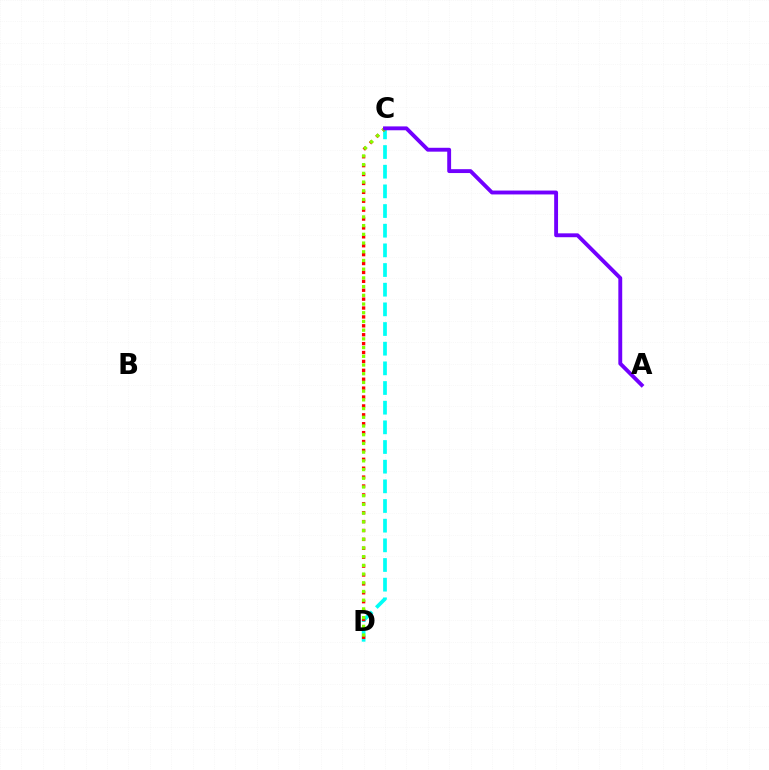{('C', 'D'): [{'color': '#00fff6', 'line_style': 'dashed', 'thickness': 2.67}, {'color': '#ff0000', 'line_style': 'dotted', 'thickness': 2.42}, {'color': '#84ff00', 'line_style': 'dotted', 'thickness': 2.37}], ('A', 'C'): [{'color': '#7200ff', 'line_style': 'solid', 'thickness': 2.79}]}